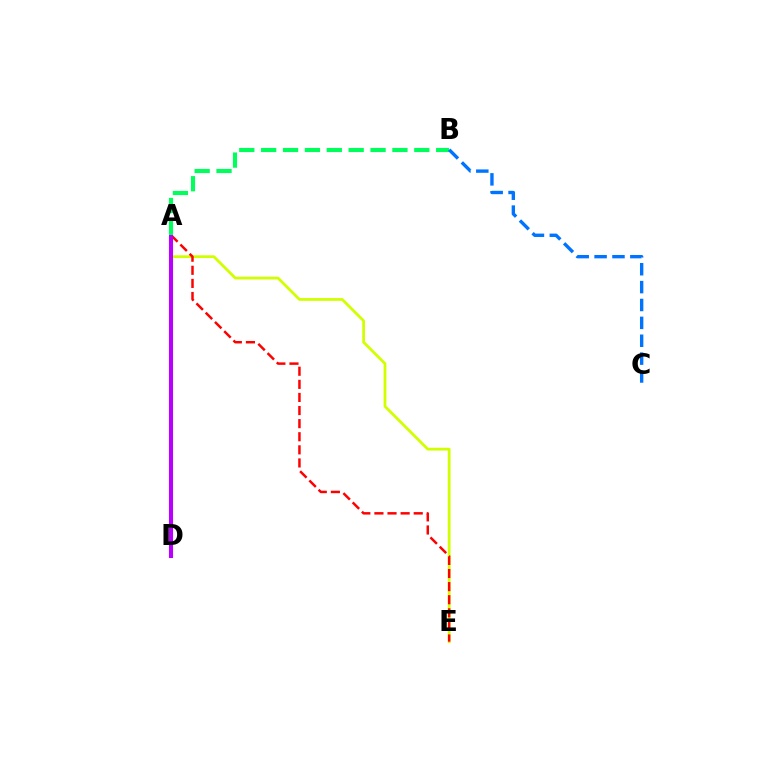{('A', 'E'): [{'color': '#d1ff00', 'line_style': 'solid', 'thickness': 1.99}, {'color': '#ff0000', 'line_style': 'dashed', 'thickness': 1.78}], ('A', 'D'): [{'color': '#b900ff', 'line_style': 'solid', 'thickness': 2.94}], ('A', 'B'): [{'color': '#00ff5c', 'line_style': 'dashed', 'thickness': 2.97}], ('B', 'C'): [{'color': '#0074ff', 'line_style': 'dashed', 'thickness': 2.43}]}